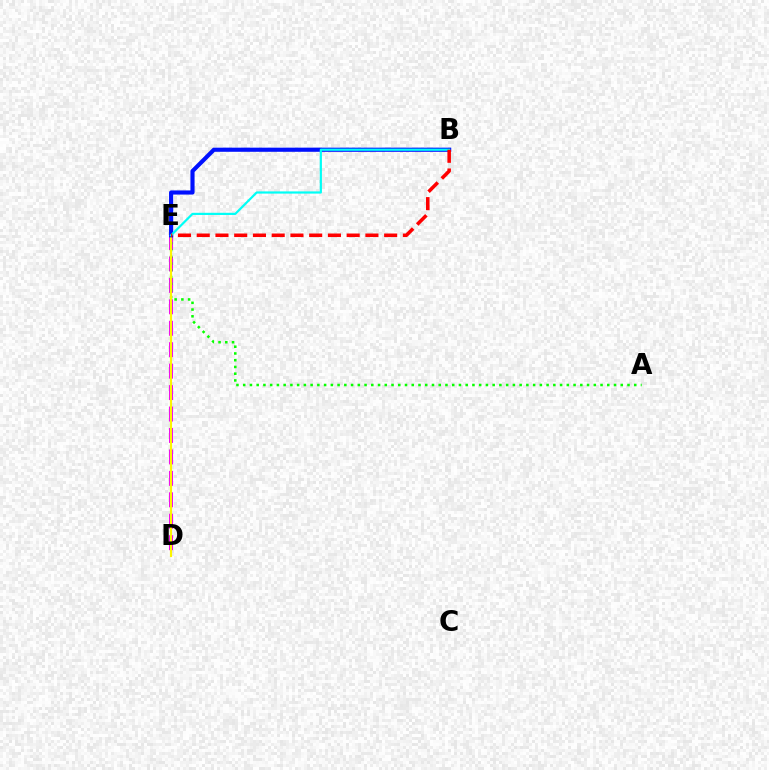{('D', 'E'): [{'color': '#ee00ff', 'line_style': 'dashed', 'thickness': 2.91}, {'color': '#fcf500', 'line_style': 'solid', 'thickness': 1.54}], ('A', 'E'): [{'color': '#08ff00', 'line_style': 'dotted', 'thickness': 1.83}], ('B', 'E'): [{'color': '#0010ff', 'line_style': 'solid', 'thickness': 2.98}, {'color': '#00fff6', 'line_style': 'solid', 'thickness': 1.58}, {'color': '#ff0000', 'line_style': 'dashed', 'thickness': 2.55}]}